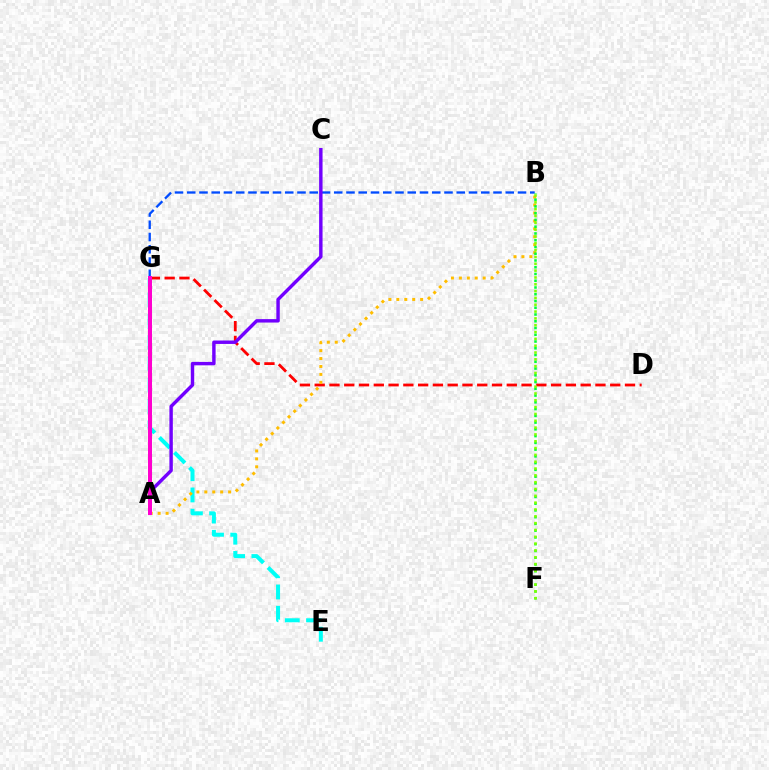{('E', 'G'): [{'color': '#00fff6', 'line_style': 'dashed', 'thickness': 2.89}], ('B', 'G'): [{'color': '#004bff', 'line_style': 'dashed', 'thickness': 1.66}], ('D', 'G'): [{'color': '#ff0000', 'line_style': 'dashed', 'thickness': 2.01}], ('A', 'B'): [{'color': '#ffbd00', 'line_style': 'dotted', 'thickness': 2.16}], ('B', 'F'): [{'color': '#00ff39', 'line_style': 'dotted', 'thickness': 1.84}, {'color': '#84ff00', 'line_style': 'dotted', 'thickness': 1.85}], ('A', 'C'): [{'color': '#7200ff', 'line_style': 'solid', 'thickness': 2.47}], ('A', 'G'): [{'color': '#ff00cf', 'line_style': 'solid', 'thickness': 2.88}]}